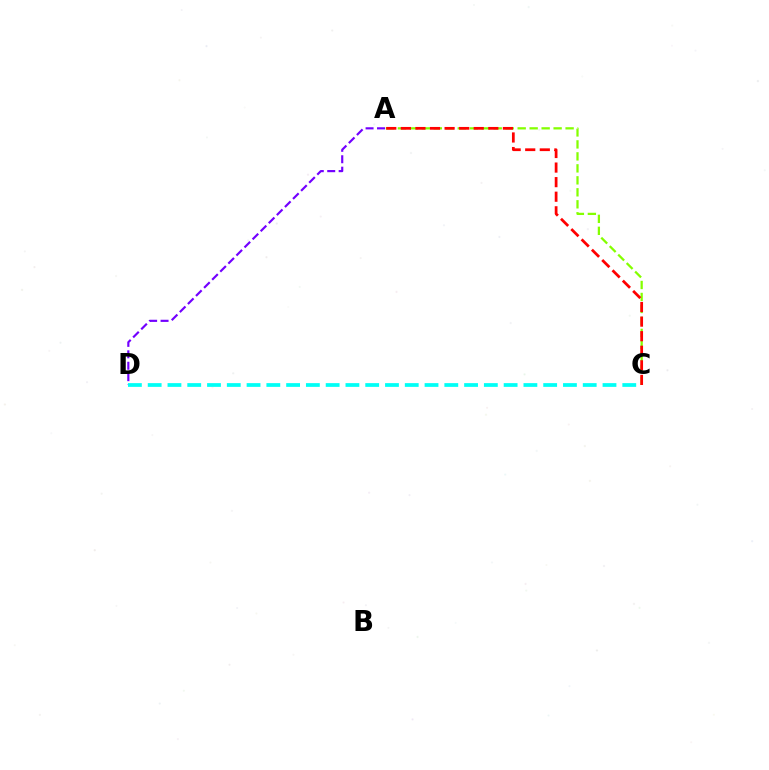{('A', 'C'): [{'color': '#84ff00', 'line_style': 'dashed', 'thickness': 1.63}, {'color': '#ff0000', 'line_style': 'dashed', 'thickness': 1.98}], ('A', 'D'): [{'color': '#7200ff', 'line_style': 'dashed', 'thickness': 1.55}], ('C', 'D'): [{'color': '#00fff6', 'line_style': 'dashed', 'thickness': 2.69}]}